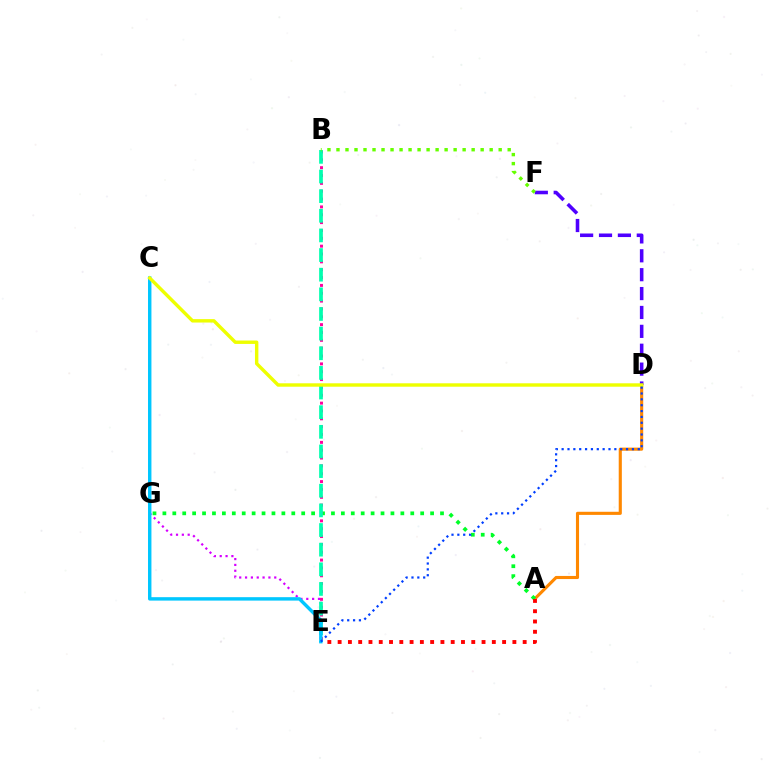{('A', 'D'): [{'color': '#ff8800', 'line_style': 'solid', 'thickness': 2.24}], ('E', 'G'): [{'color': '#d600ff', 'line_style': 'dotted', 'thickness': 1.59}], ('A', 'G'): [{'color': '#00ff27', 'line_style': 'dotted', 'thickness': 2.69}], ('B', 'E'): [{'color': '#ff00a0', 'line_style': 'dotted', 'thickness': 2.13}, {'color': '#00ffaf', 'line_style': 'dashed', 'thickness': 2.67}], ('C', 'E'): [{'color': '#00c7ff', 'line_style': 'solid', 'thickness': 2.46}], ('D', 'F'): [{'color': '#4f00ff', 'line_style': 'dashed', 'thickness': 2.57}], ('C', 'D'): [{'color': '#eeff00', 'line_style': 'solid', 'thickness': 2.46}], ('D', 'E'): [{'color': '#003fff', 'line_style': 'dotted', 'thickness': 1.59}], ('B', 'F'): [{'color': '#66ff00', 'line_style': 'dotted', 'thickness': 2.45}], ('A', 'E'): [{'color': '#ff0000', 'line_style': 'dotted', 'thickness': 2.79}]}